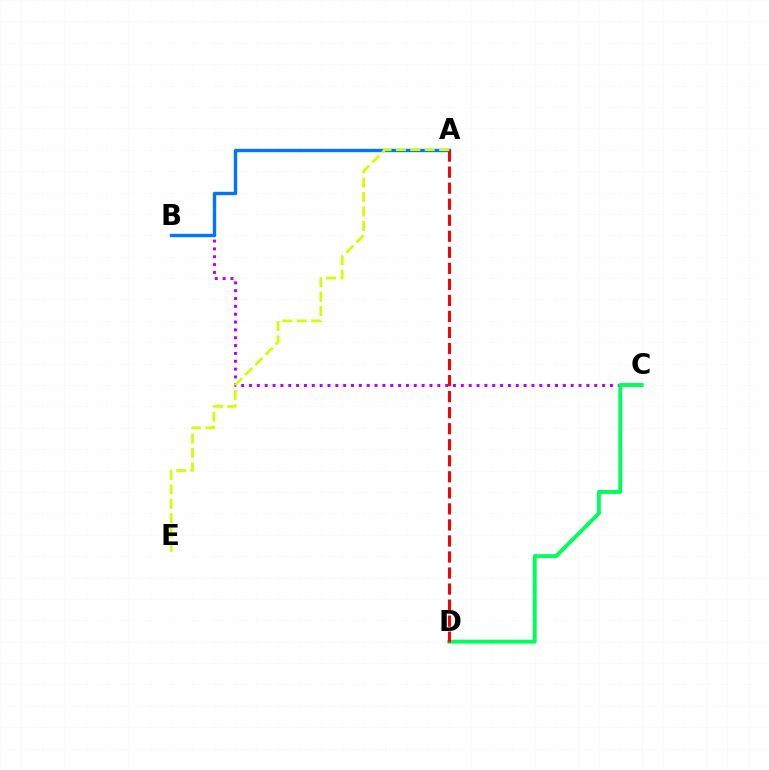{('B', 'C'): [{'color': '#b900ff', 'line_style': 'dotted', 'thickness': 2.13}], ('C', 'D'): [{'color': '#00ff5c', 'line_style': 'solid', 'thickness': 2.8}], ('A', 'B'): [{'color': '#0074ff', 'line_style': 'solid', 'thickness': 2.43}], ('A', 'D'): [{'color': '#ff0000', 'line_style': 'dashed', 'thickness': 2.18}], ('A', 'E'): [{'color': '#d1ff00', 'line_style': 'dashed', 'thickness': 1.96}]}